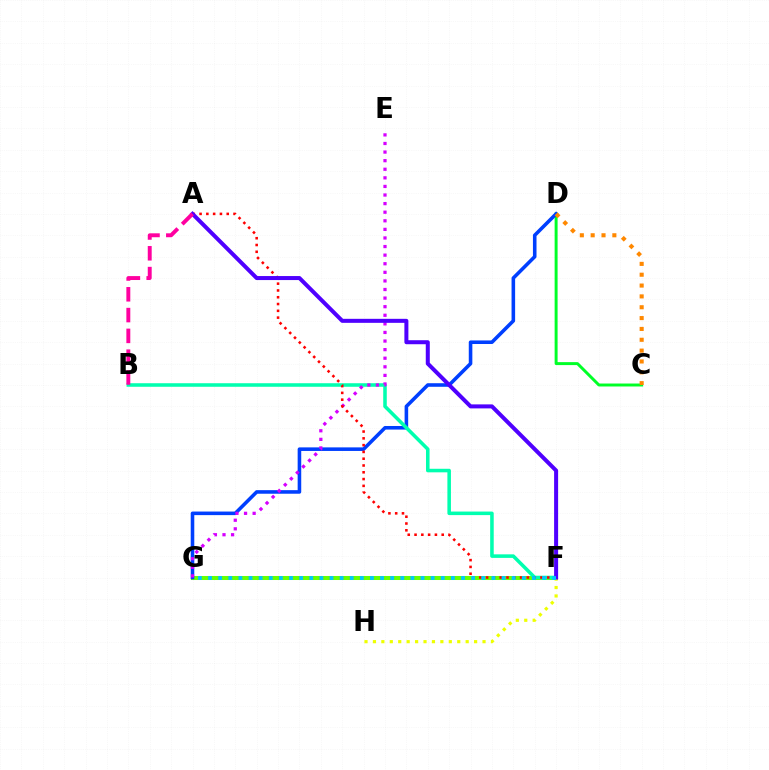{('F', 'G'): [{'color': '#66ff00', 'line_style': 'solid', 'thickness': 2.9}, {'color': '#00c7ff', 'line_style': 'dotted', 'thickness': 2.75}], ('C', 'D'): [{'color': '#00ff27', 'line_style': 'solid', 'thickness': 2.13}, {'color': '#ff8800', 'line_style': 'dotted', 'thickness': 2.95}], ('D', 'G'): [{'color': '#003fff', 'line_style': 'solid', 'thickness': 2.57}], ('B', 'F'): [{'color': '#00ffaf', 'line_style': 'solid', 'thickness': 2.55}], ('E', 'G'): [{'color': '#d600ff', 'line_style': 'dotted', 'thickness': 2.33}], ('F', 'H'): [{'color': '#eeff00', 'line_style': 'dotted', 'thickness': 2.29}], ('A', 'F'): [{'color': '#ff0000', 'line_style': 'dotted', 'thickness': 1.84}, {'color': '#4f00ff', 'line_style': 'solid', 'thickness': 2.89}], ('A', 'B'): [{'color': '#ff00a0', 'line_style': 'dashed', 'thickness': 2.83}]}